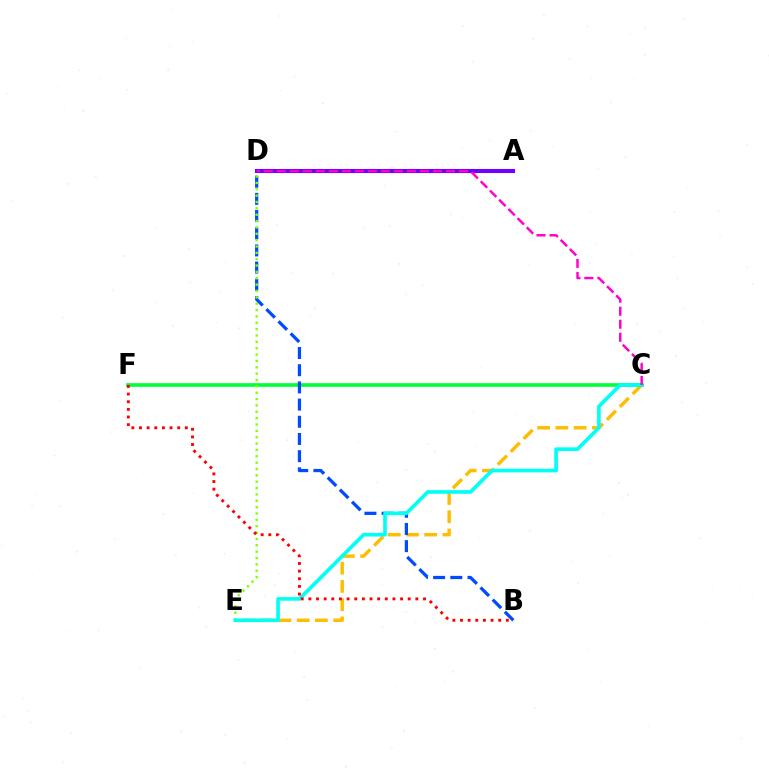{('C', 'E'): [{'color': '#ffbd00', 'line_style': 'dashed', 'thickness': 2.48}, {'color': '#00fff6', 'line_style': 'solid', 'thickness': 2.63}], ('C', 'F'): [{'color': '#00ff39', 'line_style': 'solid', 'thickness': 2.64}], ('B', 'D'): [{'color': '#004bff', 'line_style': 'dashed', 'thickness': 2.33}], ('D', 'E'): [{'color': '#84ff00', 'line_style': 'dotted', 'thickness': 1.73}], ('A', 'D'): [{'color': '#7200ff', 'line_style': 'solid', 'thickness': 2.94}], ('C', 'D'): [{'color': '#ff00cf', 'line_style': 'dashed', 'thickness': 1.77}], ('B', 'F'): [{'color': '#ff0000', 'line_style': 'dotted', 'thickness': 2.08}]}